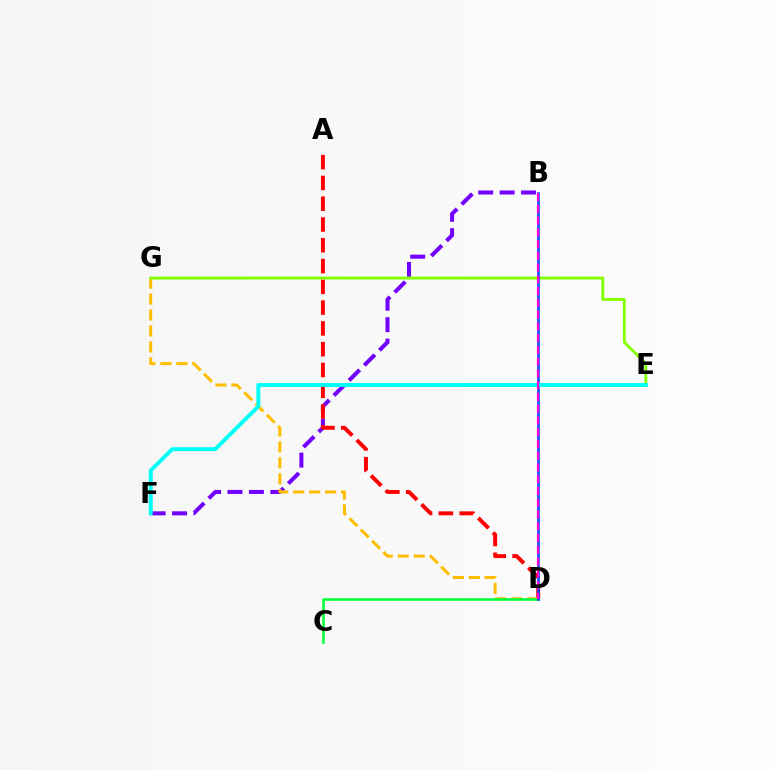{('B', 'F'): [{'color': '#7200ff', 'line_style': 'dashed', 'thickness': 2.91}], ('A', 'D'): [{'color': '#ff0000', 'line_style': 'dashed', 'thickness': 2.82}], ('D', 'G'): [{'color': '#ffbd00', 'line_style': 'dashed', 'thickness': 2.17}], ('E', 'G'): [{'color': '#84ff00', 'line_style': 'solid', 'thickness': 2.06}], ('C', 'D'): [{'color': '#00ff39', 'line_style': 'solid', 'thickness': 1.83}], ('B', 'D'): [{'color': '#004bff', 'line_style': 'solid', 'thickness': 1.85}, {'color': '#ff00cf', 'line_style': 'dashed', 'thickness': 1.6}], ('E', 'F'): [{'color': '#00fff6', 'line_style': 'solid', 'thickness': 2.8}]}